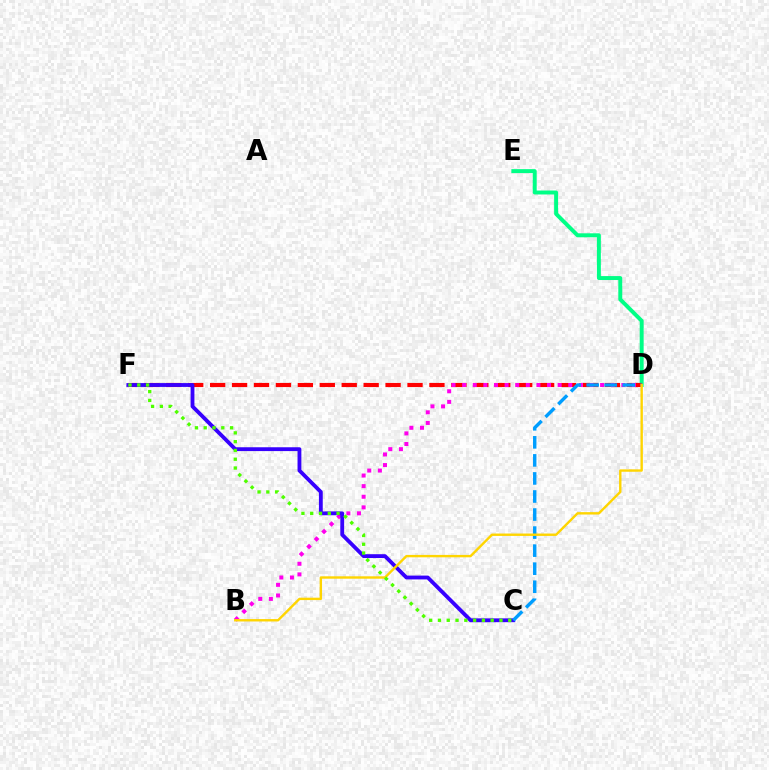{('D', 'E'): [{'color': '#00ff86', 'line_style': 'solid', 'thickness': 2.84}], ('D', 'F'): [{'color': '#ff0000', 'line_style': 'dashed', 'thickness': 2.98}], ('B', 'D'): [{'color': '#ff00ed', 'line_style': 'dotted', 'thickness': 2.88}, {'color': '#ffd500', 'line_style': 'solid', 'thickness': 1.72}], ('C', 'F'): [{'color': '#3700ff', 'line_style': 'solid', 'thickness': 2.76}, {'color': '#4fff00', 'line_style': 'dotted', 'thickness': 2.39}], ('C', 'D'): [{'color': '#009eff', 'line_style': 'dashed', 'thickness': 2.45}]}